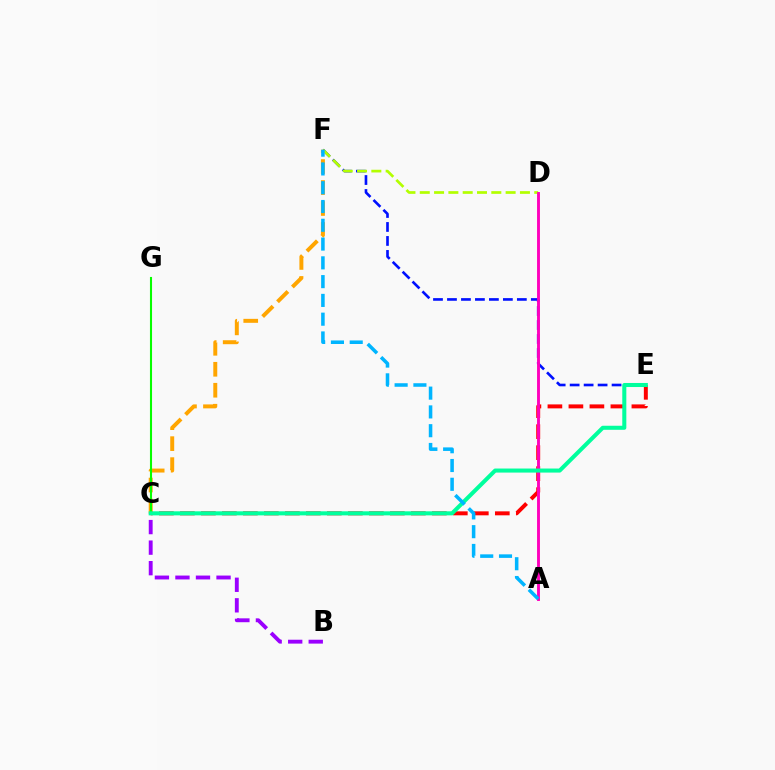{('C', 'E'): [{'color': '#ff0000', 'line_style': 'dashed', 'thickness': 2.85}, {'color': '#00ff9d', 'line_style': 'solid', 'thickness': 2.91}], ('C', 'F'): [{'color': '#ffa500', 'line_style': 'dashed', 'thickness': 2.85}], ('C', 'G'): [{'color': '#08ff00', 'line_style': 'solid', 'thickness': 1.51}], ('E', 'F'): [{'color': '#0010ff', 'line_style': 'dashed', 'thickness': 1.9}], ('B', 'C'): [{'color': '#9b00ff', 'line_style': 'dashed', 'thickness': 2.79}], ('D', 'F'): [{'color': '#b3ff00', 'line_style': 'dashed', 'thickness': 1.94}], ('A', 'D'): [{'color': '#ff00bd', 'line_style': 'solid', 'thickness': 2.08}], ('A', 'F'): [{'color': '#00b5ff', 'line_style': 'dashed', 'thickness': 2.55}]}